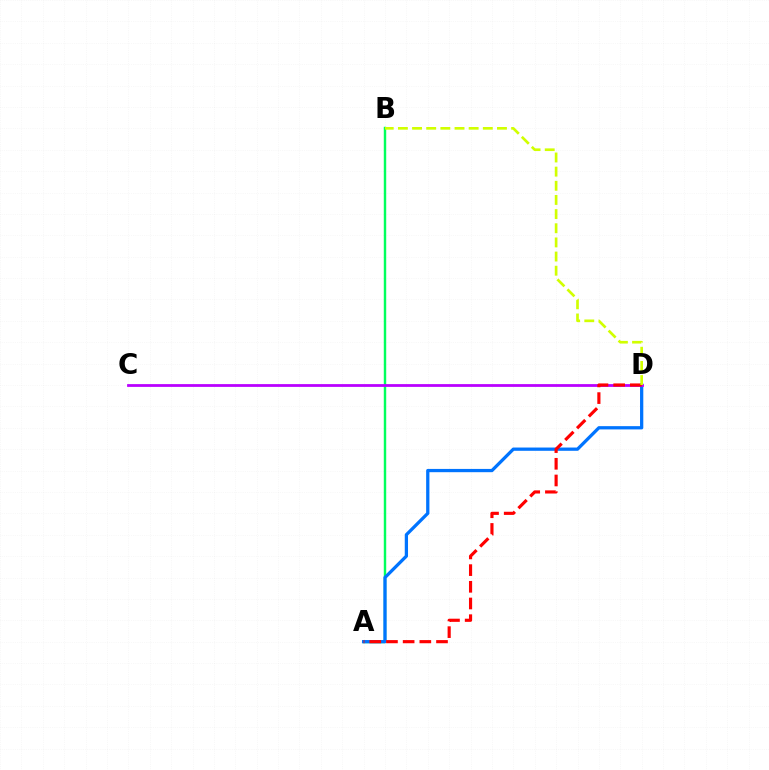{('A', 'B'): [{'color': '#00ff5c', 'line_style': 'solid', 'thickness': 1.75}], ('A', 'D'): [{'color': '#0074ff', 'line_style': 'solid', 'thickness': 2.35}, {'color': '#ff0000', 'line_style': 'dashed', 'thickness': 2.27}], ('C', 'D'): [{'color': '#b900ff', 'line_style': 'solid', 'thickness': 2.0}], ('B', 'D'): [{'color': '#d1ff00', 'line_style': 'dashed', 'thickness': 1.92}]}